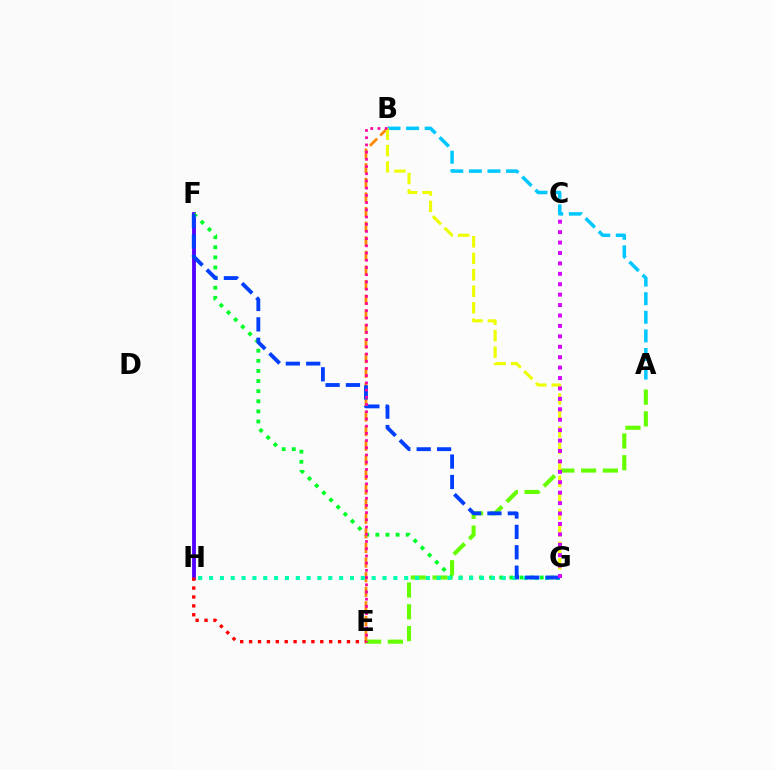{('F', 'H'): [{'color': '#4f00ff', 'line_style': 'solid', 'thickness': 2.74}], ('F', 'G'): [{'color': '#00ff27', 'line_style': 'dotted', 'thickness': 2.75}, {'color': '#003fff', 'line_style': 'dashed', 'thickness': 2.77}], ('A', 'B'): [{'color': '#00c7ff', 'line_style': 'dashed', 'thickness': 2.53}], ('A', 'E'): [{'color': '#66ff00', 'line_style': 'dashed', 'thickness': 2.96}], ('B', 'E'): [{'color': '#ff8800', 'line_style': 'dashed', 'thickness': 1.98}, {'color': '#ff00a0', 'line_style': 'dotted', 'thickness': 1.96}], ('B', 'G'): [{'color': '#eeff00', 'line_style': 'dashed', 'thickness': 2.24}], ('G', 'H'): [{'color': '#00ffaf', 'line_style': 'dotted', 'thickness': 2.95}], ('C', 'G'): [{'color': '#d600ff', 'line_style': 'dotted', 'thickness': 2.83}], ('E', 'H'): [{'color': '#ff0000', 'line_style': 'dotted', 'thickness': 2.42}]}